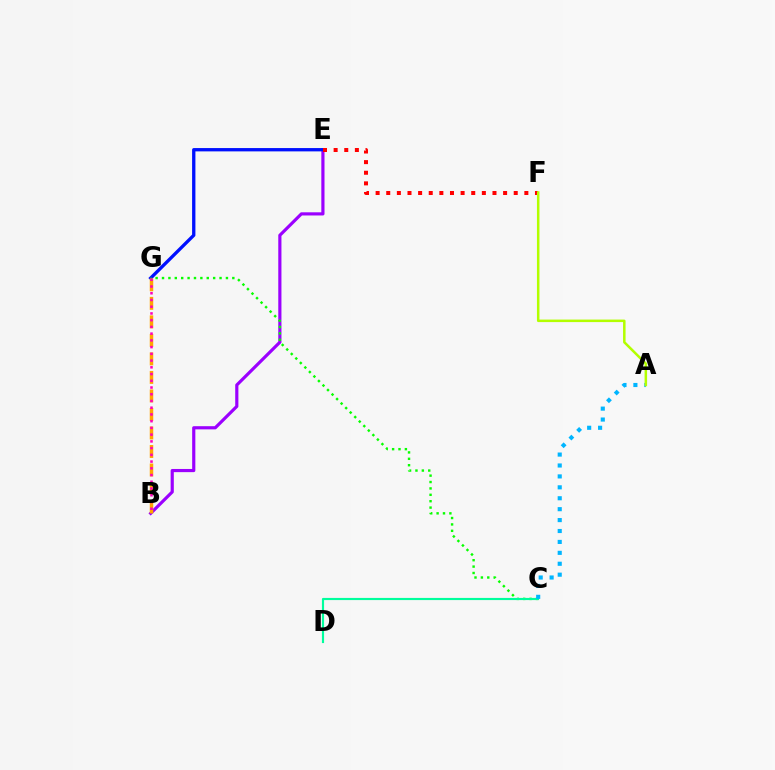{('B', 'E'): [{'color': '#9b00ff', 'line_style': 'solid', 'thickness': 2.28}], ('E', 'G'): [{'color': '#0010ff', 'line_style': 'solid', 'thickness': 2.38}], ('C', 'G'): [{'color': '#08ff00', 'line_style': 'dotted', 'thickness': 1.74}], ('C', 'D'): [{'color': '#00ff9d', 'line_style': 'solid', 'thickness': 1.55}], ('A', 'C'): [{'color': '#00b5ff', 'line_style': 'dotted', 'thickness': 2.97}], ('E', 'F'): [{'color': '#ff0000', 'line_style': 'dotted', 'thickness': 2.89}], ('A', 'F'): [{'color': '#b3ff00', 'line_style': 'solid', 'thickness': 1.81}], ('B', 'G'): [{'color': '#ffa500', 'line_style': 'dashed', 'thickness': 2.52}, {'color': '#ff00bd', 'line_style': 'dotted', 'thickness': 1.83}]}